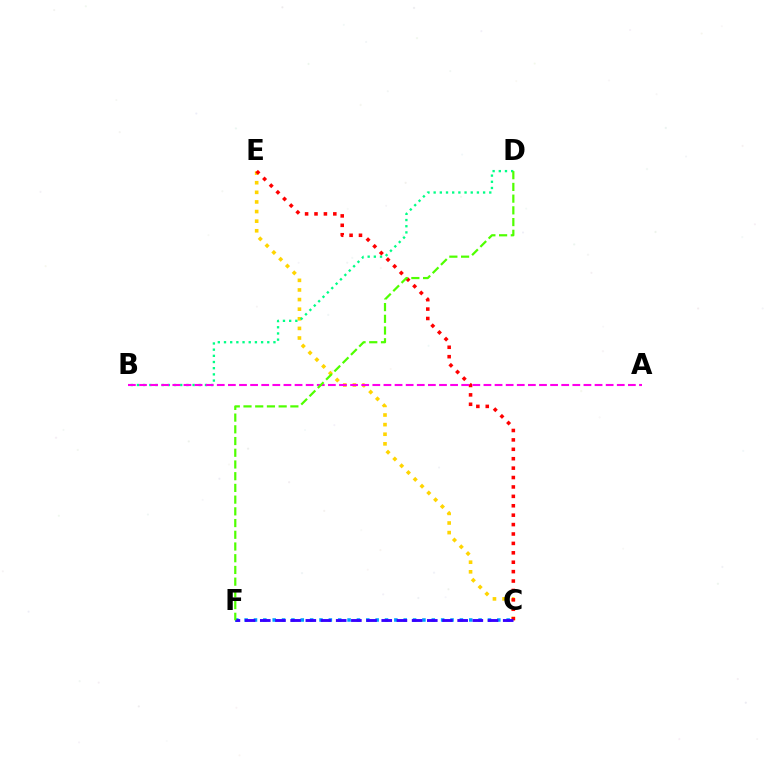{('C', 'E'): [{'color': '#ffd500', 'line_style': 'dotted', 'thickness': 2.61}, {'color': '#ff0000', 'line_style': 'dotted', 'thickness': 2.56}], ('B', 'D'): [{'color': '#00ff86', 'line_style': 'dotted', 'thickness': 1.68}], ('C', 'F'): [{'color': '#009eff', 'line_style': 'dotted', 'thickness': 2.54}, {'color': '#3700ff', 'line_style': 'dashed', 'thickness': 2.06}], ('A', 'B'): [{'color': '#ff00ed', 'line_style': 'dashed', 'thickness': 1.51}], ('D', 'F'): [{'color': '#4fff00', 'line_style': 'dashed', 'thickness': 1.59}]}